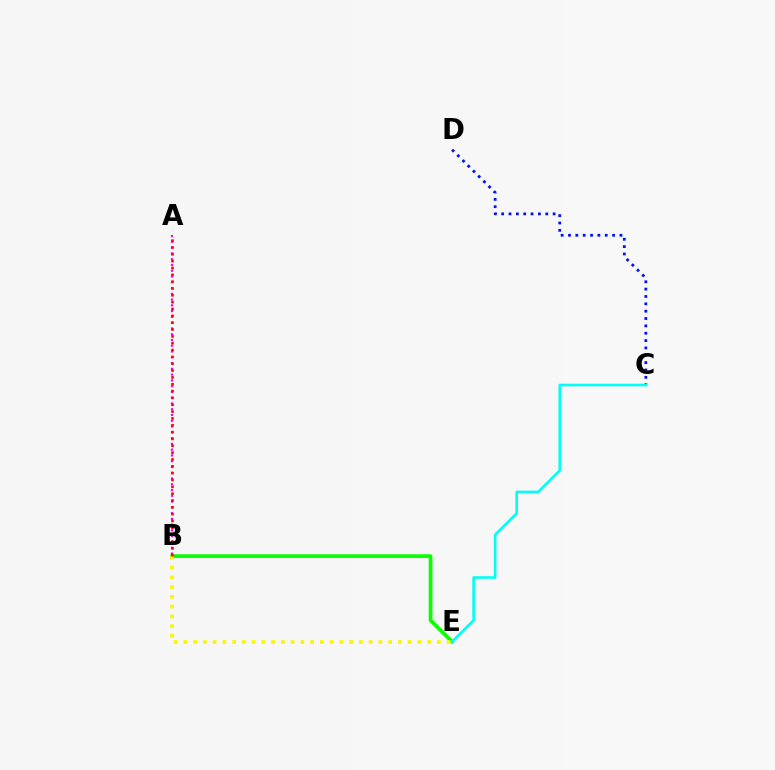{('B', 'E'): [{'color': '#08ff00', 'line_style': 'solid', 'thickness': 2.66}, {'color': '#fcf500', 'line_style': 'dotted', 'thickness': 2.65}], ('C', 'D'): [{'color': '#0010ff', 'line_style': 'dotted', 'thickness': 2.0}], ('C', 'E'): [{'color': '#00fff6', 'line_style': 'solid', 'thickness': 1.88}], ('A', 'B'): [{'color': '#ee00ff', 'line_style': 'dotted', 'thickness': 1.57}, {'color': '#ff0000', 'line_style': 'dotted', 'thickness': 1.86}]}